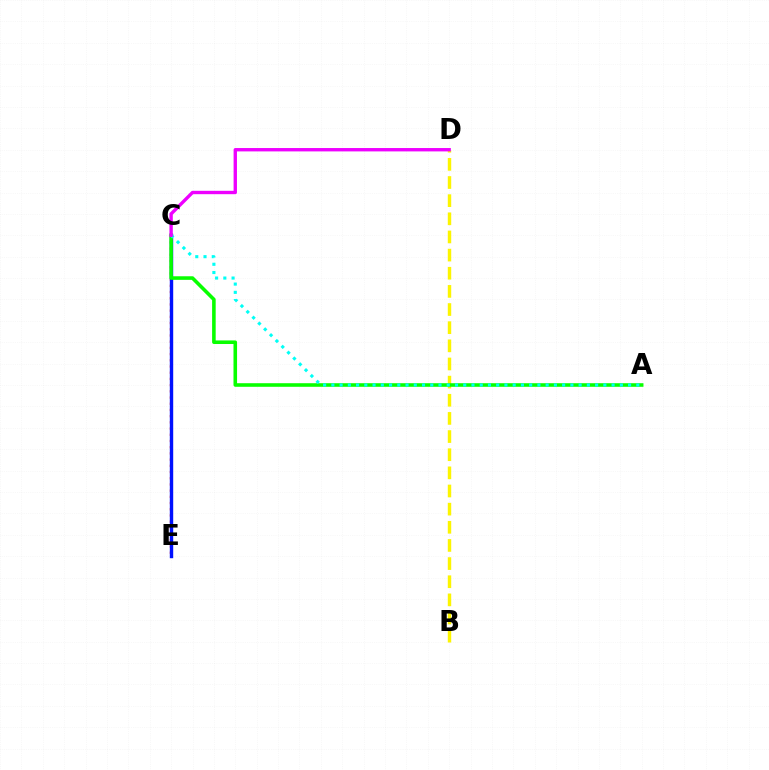{('C', 'E'): [{'color': '#ff0000', 'line_style': 'dotted', 'thickness': 1.69}, {'color': '#0010ff', 'line_style': 'solid', 'thickness': 2.45}], ('B', 'D'): [{'color': '#fcf500', 'line_style': 'dashed', 'thickness': 2.47}], ('A', 'C'): [{'color': '#08ff00', 'line_style': 'solid', 'thickness': 2.58}, {'color': '#00fff6', 'line_style': 'dotted', 'thickness': 2.24}], ('C', 'D'): [{'color': '#ee00ff', 'line_style': 'solid', 'thickness': 2.43}]}